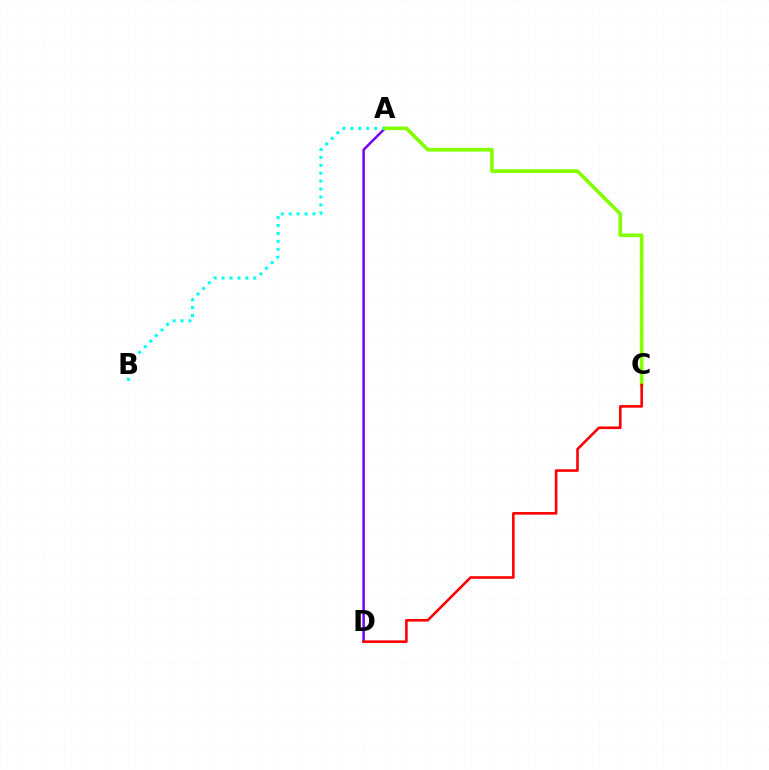{('A', 'D'): [{'color': '#7200ff', 'line_style': 'solid', 'thickness': 1.79}], ('A', 'B'): [{'color': '#00fff6', 'line_style': 'dotted', 'thickness': 2.15}], ('A', 'C'): [{'color': '#84ff00', 'line_style': 'solid', 'thickness': 2.64}], ('C', 'D'): [{'color': '#ff0000', 'line_style': 'solid', 'thickness': 1.87}]}